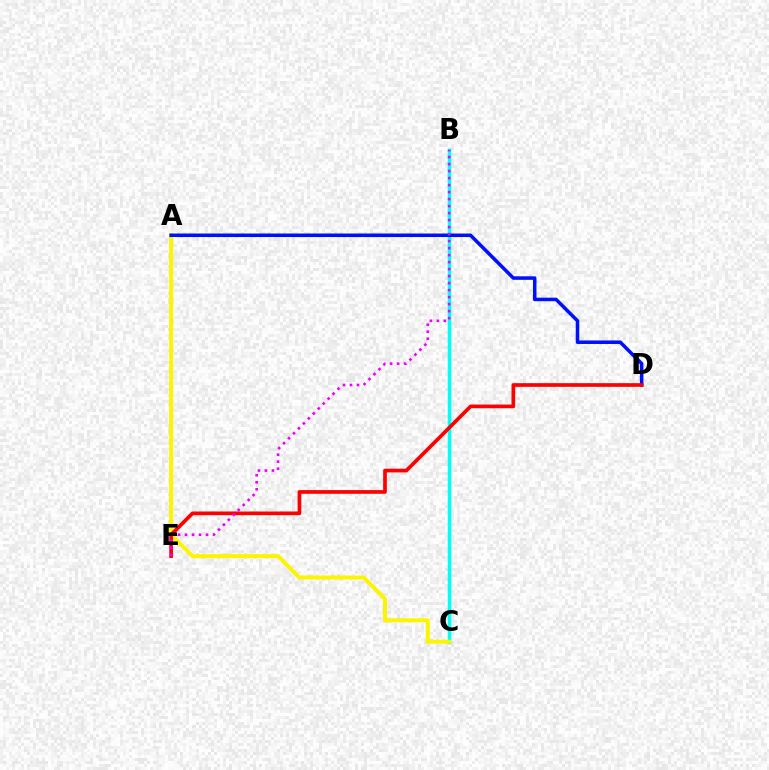{('A', 'B'): [{'color': '#08ff00', 'line_style': 'dotted', 'thickness': 1.6}], ('B', 'C'): [{'color': '#00fff6', 'line_style': 'solid', 'thickness': 2.51}], ('A', 'C'): [{'color': '#fcf500', 'line_style': 'solid', 'thickness': 2.88}], ('A', 'D'): [{'color': '#0010ff', 'line_style': 'solid', 'thickness': 2.53}], ('D', 'E'): [{'color': '#ff0000', 'line_style': 'solid', 'thickness': 2.65}], ('B', 'E'): [{'color': '#ee00ff', 'line_style': 'dotted', 'thickness': 1.9}]}